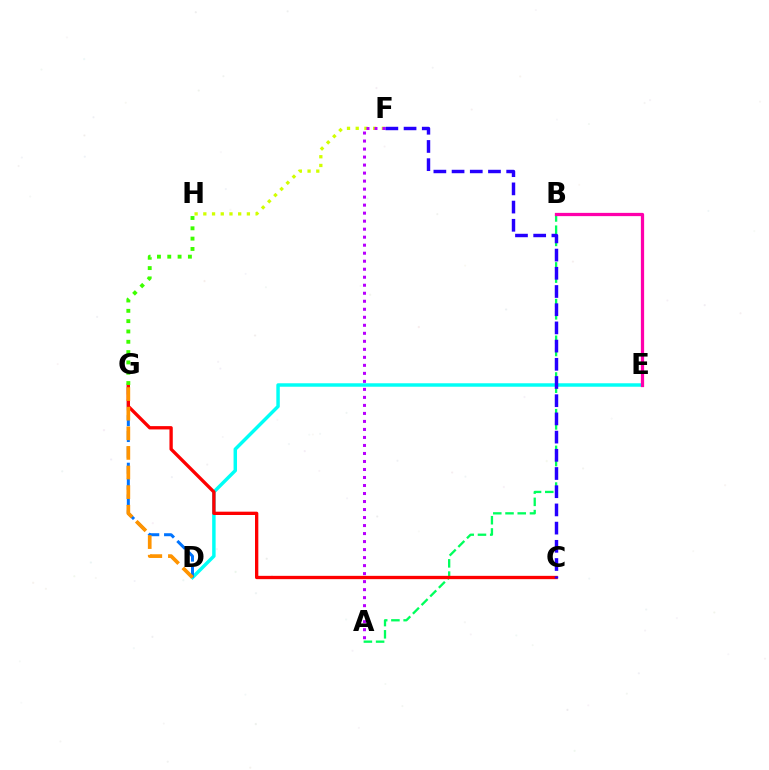{('D', 'E'): [{'color': '#00fff6', 'line_style': 'solid', 'thickness': 2.49}], ('A', 'B'): [{'color': '#00ff5c', 'line_style': 'dashed', 'thickness': 1.66}], ('F', 'H'): [{'color': '#d1ff00', 'line_style': 'dotted', 'thickness': 2.37}], ('D', 'G'): [{'color': '#0074ff', 'line_style': 'dashed', 'thickness': 2.16}, {'color': '#ff9400', 'line_style': 'dashed', 'thickness': 2.66}], ('B', 'E'): [{'color': '#ff00ac', 'line_style': 'solid', 'thickness': 2.34}], ('C', 'G'): [{'color': '#ff0000', 'line_style': 'solid', 'thickness': 2.39}], ('A', 'F'): [{'color': '#b900ff', 'line_style': 'dotted', 'thickness': 2.18}], ('G', 'H'): [{'color': '#3dff00', 'line_style': 'dotted', 'thickness': 2.8}], ('C', 'F'): [{'color': '#2500ff', 'line_style': 'dashed', 'thickness': 2.47}]}